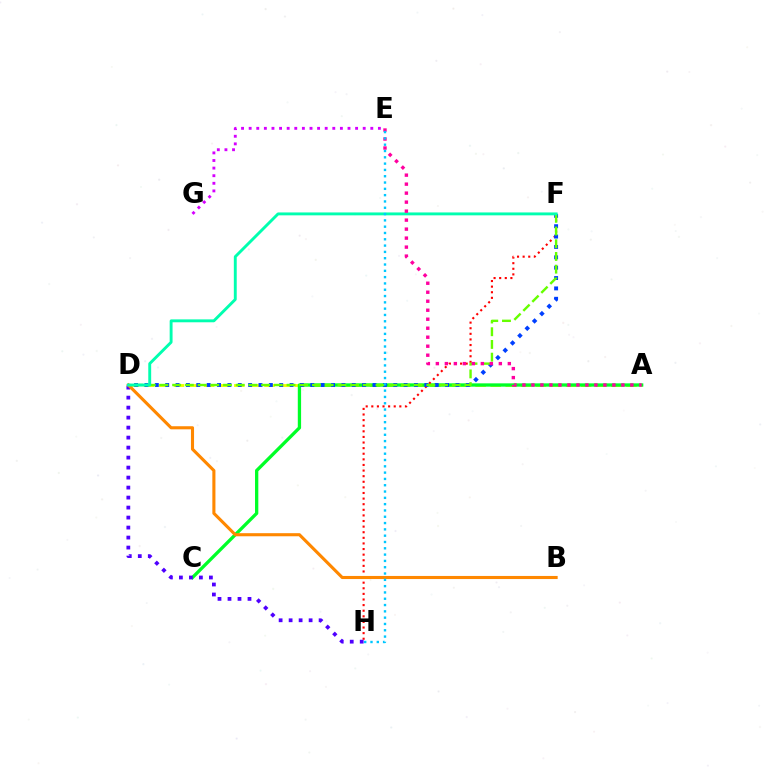{('A', 'D'): [{'color': '#eeff00', 'line_style': 'dashed', 'thickness': 2.05}], ('A', 'C'): [{'color': '#00ff27', 'line_style': 'solid', 'thickness': 2.38}], ('F', 'H'): [{'color': '#ff0000', 'line_style': 'dotted', 'thickness': 1.52}], ('D', 'H'): [{'color': '#4f00ff', 'line_style': 'dotted', 'thickness': 2.72}], ('B', 'D'): [{'color': '#ff8800', 'line_style': 'solid', 'thickness': 2.23}], ('D', 'F'): [{'color': '#003fff', 'line_style': 'dotted', 'thickness': 2.82}, {'color': '#66ff00', 'line_style': 'dashed', 'thickness': 1.73}, {'color': '#00ffaf', 'line_style': 'solid', 'thickness': 2.09}], ('A', 'E'): [{'color': '#ff00a0', 'line_style': 'dotted', 'thickness': 2.44}], ('E', 'H'): [{'color': '#00c7ff', 'line_style': 'dotted', 'thickness': 1.71}], ('E', 'G'): [{'color': '#d600ff', 'line_style': 'dotted', 'thickness': 2.07}]}